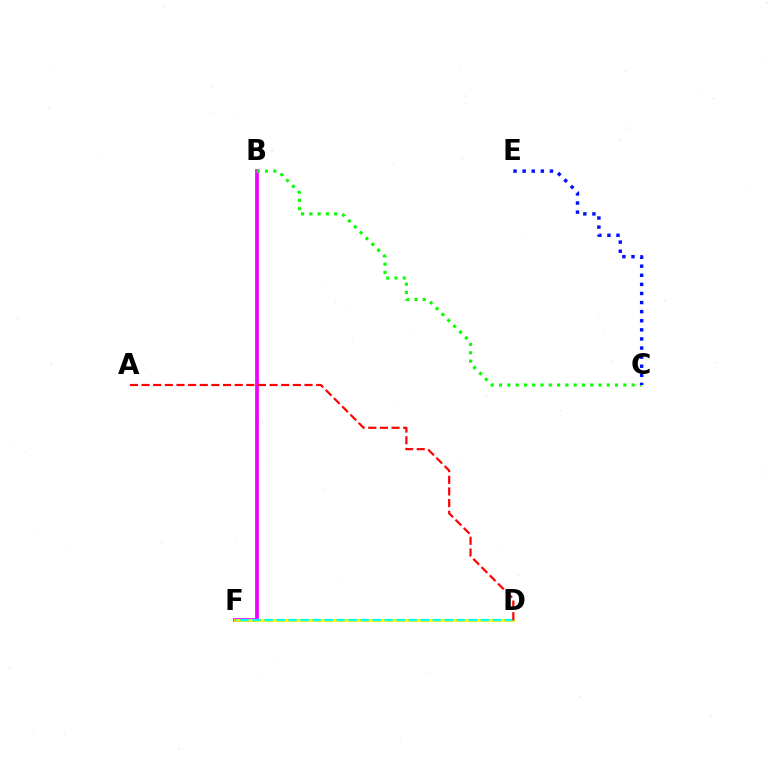{('B', 'F'): [{'color': '#ee00ff', 'line_style': 'solid', 'thickness': 2.71}], ('B', 'C'): [{'color': '#08ff00', 'line_style': 'dotted', 'thickness': 2.25}], ('C', 'E'): [{'color': '#0010ff', 'line_style': 'dotted', 'thickness': 2.47}], ('D', 'F'): [{'color': '#fcf500', 'line_style': 'solid', 'thickness': 2.06}, {'color': '#00fff6', 'line_style': 'dashed', 'thickness': 1.63}], ('A', 'D'): [{'color': '#ff0000', 'line_style': 'dashed', 'thickness': 1.58}]}